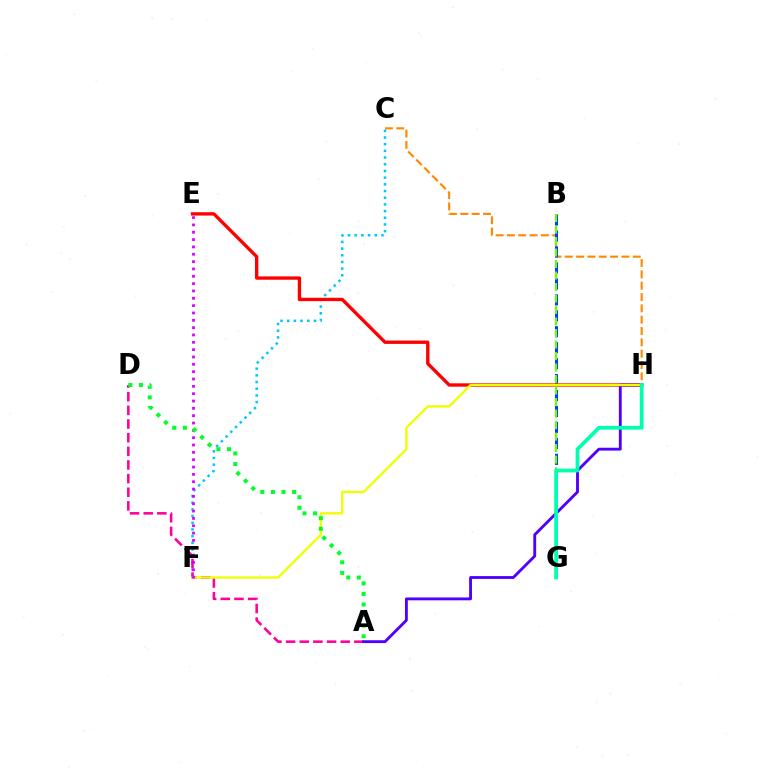{('C', 'H'): [{'color': '#ff8800', 'line_style': 'dashed', 'thickness': 1.54}], ('B', 'G'): [{'color': '#003fff', 'line_style': 'dashed', 'thickness': 2.17}, {'color': '#66ff00', 'line_style': 'dashed', 'thickness': 1.56}], ('C', 'F'): [{'color': '#00c7ff', 'line_style': 'dotted', 'thickness': 1.82}], ('E', 'H'): [{'color': '#ff0000', 'line_style': 'solid', 'thickness': 2.41}], ('A', 'D'): [{'color': '#ff00a0', 'line_style': 'dashed', 'thickness': 1.85}, {'color': '#00ff27', 'line_style': 'dotted', 'thickness': 2.88}], ('A', 'H'): [{'color': '#4f00ff', 'line_style': 'solid', 'thickness': 2.06}], ('F', 'H'): [{'color': '#eeff00', 'line_style': 'solid', 'thickness': 1.67}], ('E', 'F'): [{'color': '#d600ff', 'line_style': 'dotted', 'thickness': 1.99}], ('G', 'H'): [{'color': '#00ffaf', 'line_style': 'solid', 'thickness': 2.72}]}